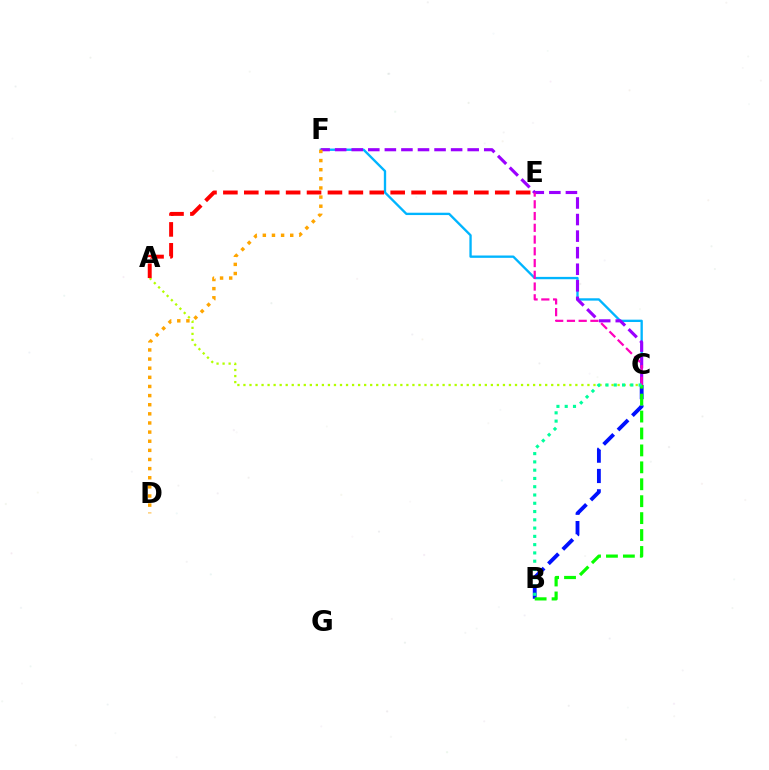{('A', 'C'): [{'color': '#b3ff00', 'line_style': 'dotted', 'thickness': 1.64}], ('C', 'F'): [{'color': '#00b5ff', 'line_style': 'solid', 'thickness': 1.69}, {'color': '#9b00ff', 'line_style': 'dashed', 'thickness': 2.25}], ('A', 'E'): [{'color': '#ff0000', 'line_style': 'dashed', 'thickness': 2.84}], ('B', 'C'): [{'color': '#0010ff', 'line_style': 'dashed', 'thickness': 2.76}, {'color': '#08ff00', 'line_style': 'dashed', 'thickness': 2.3}, {'color': '#00ff9d', 'line_style': 'dotted', 'thickness': 2.25}], ('C', 'E'): [{'color': '#ff00bd', 'line_style': 'dashed', 'thickness': 1.6}], ('D', 'F'): [{'color': '#ffa500', 'line_style': 'dotted', 'thickness': 2.48}]}